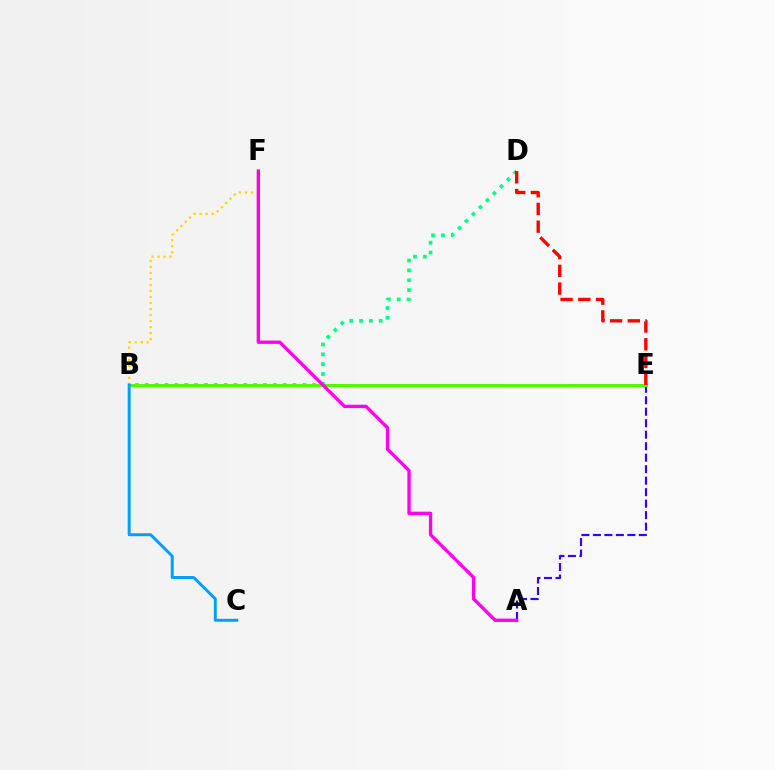{('A', 'E'): [{'color': '#3700ff', 'line_style': 'dashed', 'thickness': 1.56}], ('B', 'D'): [{'color': '#00ff86', 'line_style': 'dotted', 'thickness': 2.67}], ('B', 'F'): [{'color': '#ffd500', 'line_style': 'dotted', 'thickness': 1.64}], ('B', 'E'): [{'color': '#4fff00', 'line_style': 'solid', 'thickness': 2.15}], ('A', 'F'): [{'color': '#ff00ed', 'line_style': 'solid', 'thickness': 2.4}], ('B', 'C'): [{'color': '#009eff', 'line_style': 'solid', 'thickness': 2.12}], ('D', 'E'): [{'color': '#ff0000', 'line_style': 'dashed', 'thickness': 2.41}]}